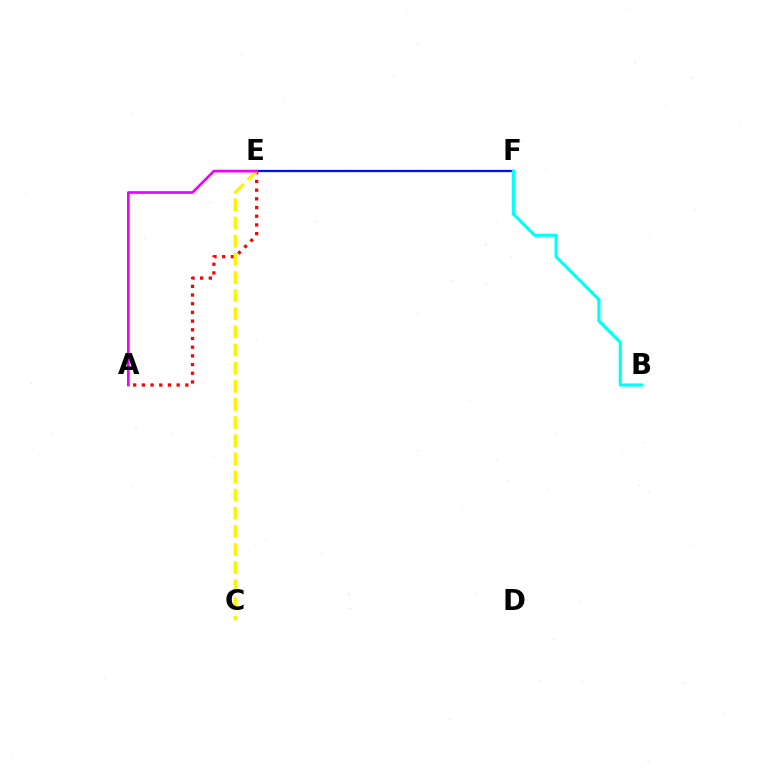{('A', 'E'): [{'color': '#ff0000', 'line_style': 'dotted', 'thickness': 2.36}, {'color': '#ee00ff', 'line_style': 'solid', 'thickness': 1.93}], ('E', 'F'): [{'color': '#08ff00', 'line_style': 'dotted', 'thickness': 1.51}, {'color': '#0010ff', 'line_style': 'solid', 'thickness': 1.61}], ('C', 'E'): [{'color': '#fcf500', 'line_style': 'dashed', 'thickness': 2.46}], ('B', 'F'): [{'color': '#00fff6', 'line_style': 'solid', 'thickness': 2.26}]}